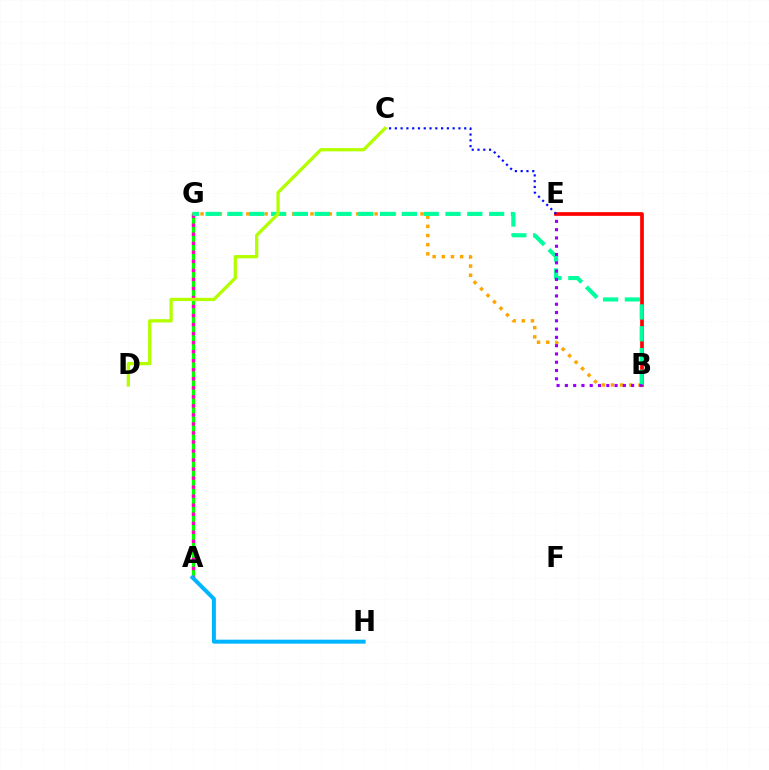{('A', 'G'): [{'color': '#08ff00', 'line_style': 'solid', 'thickness': 2.31}, {'color': '#ff00bd', 'line_style': 'dotted', 'thickness': 2.45}], ('B', 'E'): [{'color': '#ff0000', 'line_style': 'solid', 'thickness': 2.66}, {'color': '#9b00ff', 'line_style': 'dotted', 'thickness': 2.25}], ('B', 'G'): [{'color': '#ffa500', 'line_style': 'dotted', 'thickness': 2.49}, {'color': '#00ff9d', 'line_style': 'dashed', 'thickness': 2.96}], ('C', 'E'): [{'color': '#0010ff', 'line_style': 'dotted', 'thickness': 1.57}], ('C', 'D'): [{'color': '#b3ff00', 'line_style': 'solid', 'thickness': 2.36}], ('A', 'H'): [{'color': '#00b5ff', 'line_style': 'solid', 'thickness': 2.86}]}